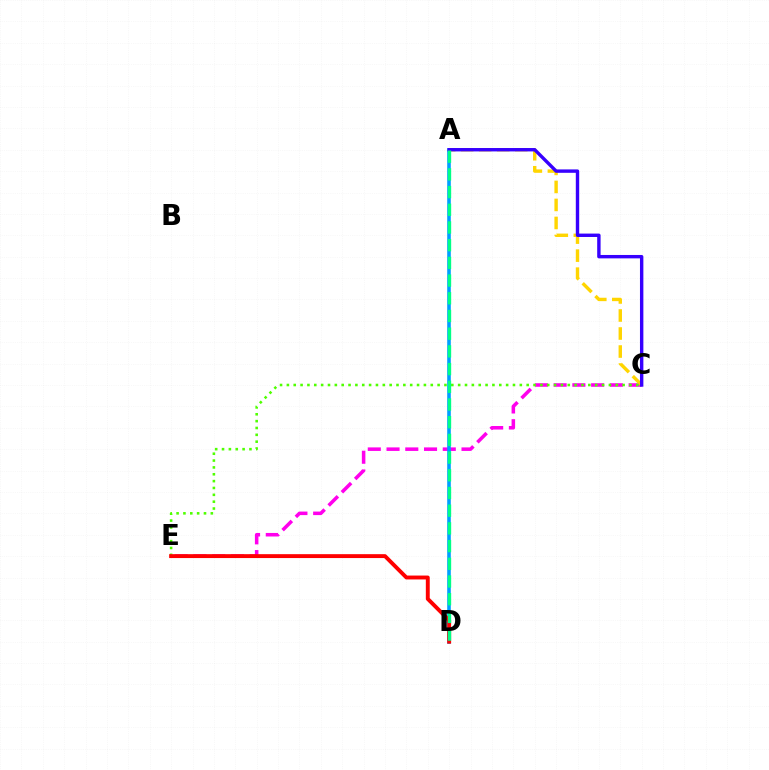{('C', 'E'): [{'color': '#ff00ed', 'line_style': 'dashed', 'thickness': 2.55}, {'color': '#4fff00', 'line_style': 'dotted', 'thickness': 1.86}], ('A', 'D'): [{'color': '#009eff', 'line_style': 'solid', 'thickness': 2.58}, {'color': '#00ff86', 'line_style': 'dashed', 'thickness': 2.4}], ('A', 'C'): [{'color': '#ffd500', 'line_style': 'dashed', 'thickness': 2.45}, {'color': '#3700ff', 'line_style': 'solid', 'thickness': 2.45}], ('D', 'E'): [{'color': '#ff0000', 'line_style': 'solid', 'thickness': 2.81}]}